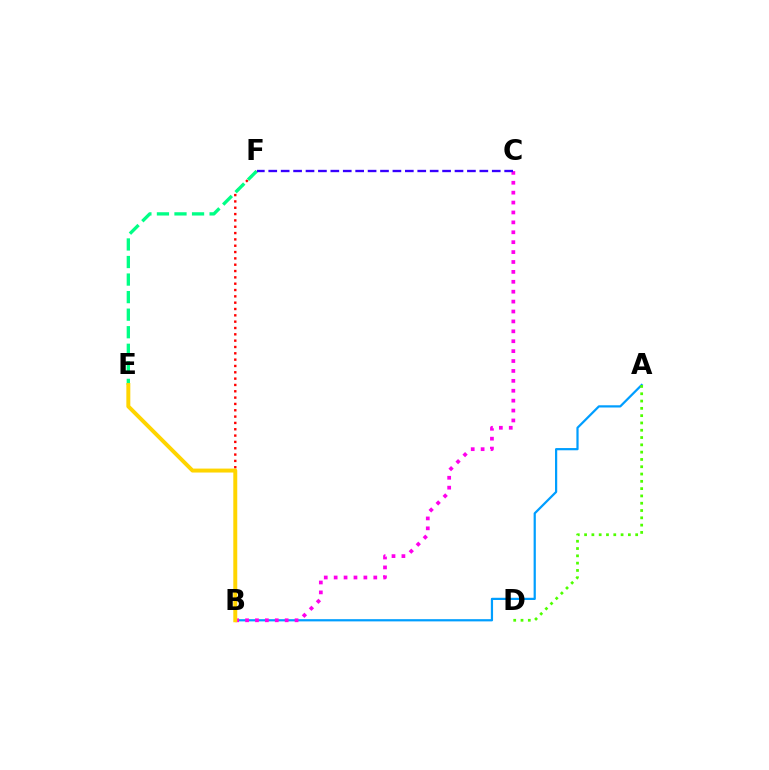{('A', 'B'): [{'color': '#009eff', 'line_style': 'solid', 'thickness': 1.6}], ('B', 'C'): [{'color': '#ff00ed', 'line_style': 'dotted', 'thickness': 2.69}], ('B', 'F'): [{'color': '#ff0000', 'line_style': 'dotted', 'thickness': 1.72}], ('E', 'F'): [{'color': '#00ff86', 'line_style': 'dashed', 'thickness': 2.38}], ('C', 'F'): [{'color': '#3700ff', 'line_style': 'dashed', 'thickness': 1.69}], ('A', 'D'): [{'color': '#4fff00', 'line_style': 'dotted', 'thickness': 1.98}], ('B', 'E'): [{'color': '#ffd500', 'line_style': 'solid', 'thickness': 2.85}]}